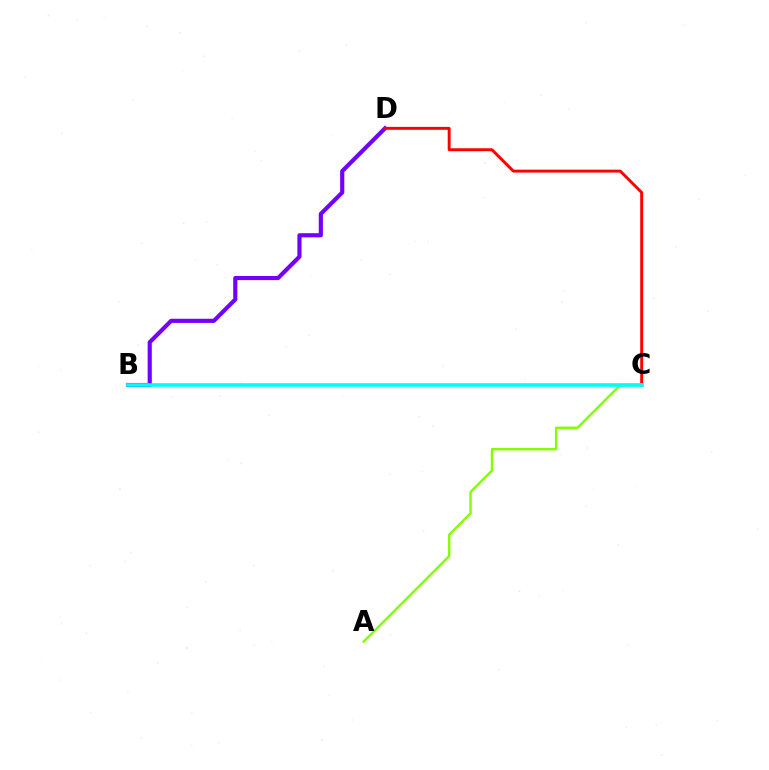{('B', 'D'): [{'color': '#7200ff', 'line_style': 'solid', 'thickness': 2.98}], ('A', 'C'): [{'color': '#84ff00', 'line_style': 'solid', 'thickness': 1.73}], ('C', 'D'): [{'color': '#ff0000', 'line_style': 'solid', 'thickness': 2.1}], ('B', 'C'): [{'color': '#00fff6', 'line_style': 'solid', 'thickness': 2.62}]}